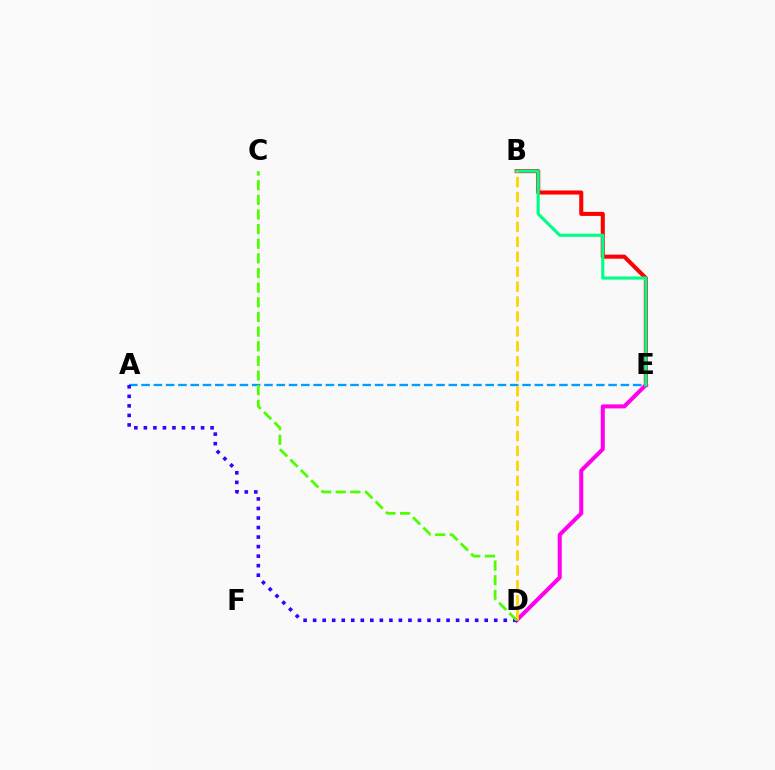{('B', 'E'): [{'color': '#ff0000', 'line_style': 'solid', 'thickness': 2.93}, {'color': '#00ff86', 'line_style': 'solid', 'thickness': 2.25}], ('D', 'E'): [{'color': '#ff00ed', 'line_style': 'solid', 'thickness': 2.91}], ('A', 'E'): [{'color': '#009eff', 'line_style': 'dashed', 'thickness': 1.67}], ('A', 'D'): [{'color': '#3700ff', 'line_style': 'dotted', 'thickness': 2.59}], ('B', 'D'): [{'color': '#ffd500', 'line_style': 'dashed', 'thickness': 2.03}], ('C', 'D'): [{'color': '#4fff00', 'line_style': 'dashed', 'thickness': 1.99}]}